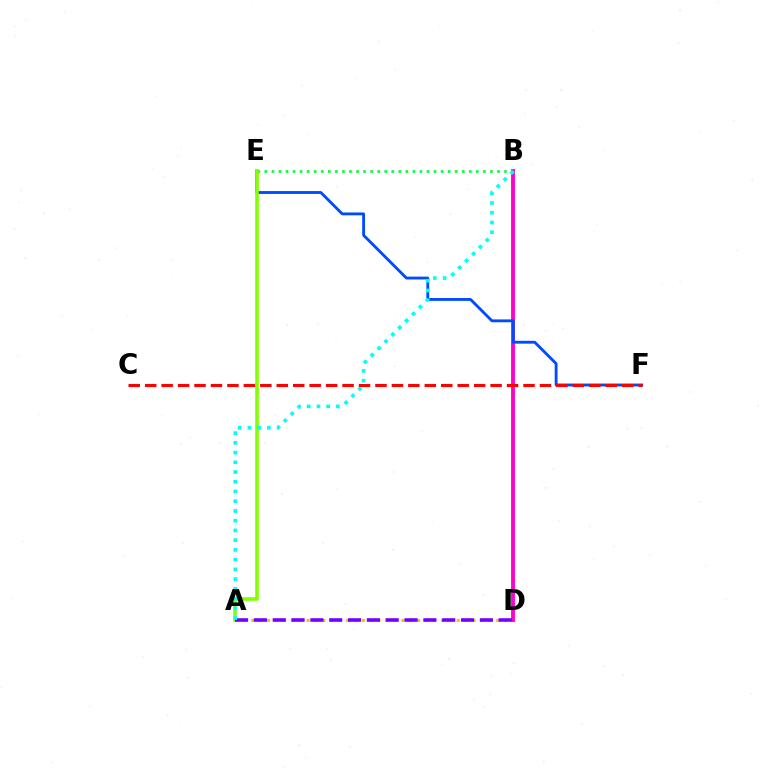{('A', 'D'): [{'color': '#ffbd00', 'line_style': 'dotted', 'thickness': 2.15}, {'color': '#7200ff', 'line_style': 'dashed', 'thickness': 2.56}], ('B', 'E'): [{'color': '#00ff39', 'line_style': 'dotted', 'thickness': 1.92}], ('B', 'D'): [{'color': '#ff00cf', 'line_style': 'solid', 'thickness': 2.77}], ('E', 'F'): [{'color': '#004bff', 'line_style': 'solid', 'thickness': 2.05}], ('A', 'E'): [{'color': '#84ff00', 'line_style': 'solid', 'thickness': 2.59}], ('A', 'B'): [{'color': '#00fff6', 'line_style': 'dotted', 'thickness': 2.64}], ('C', 'F'): [{'color': '#ff0000', 'line_style': 'dashed', 'thickness': 2.23}]}